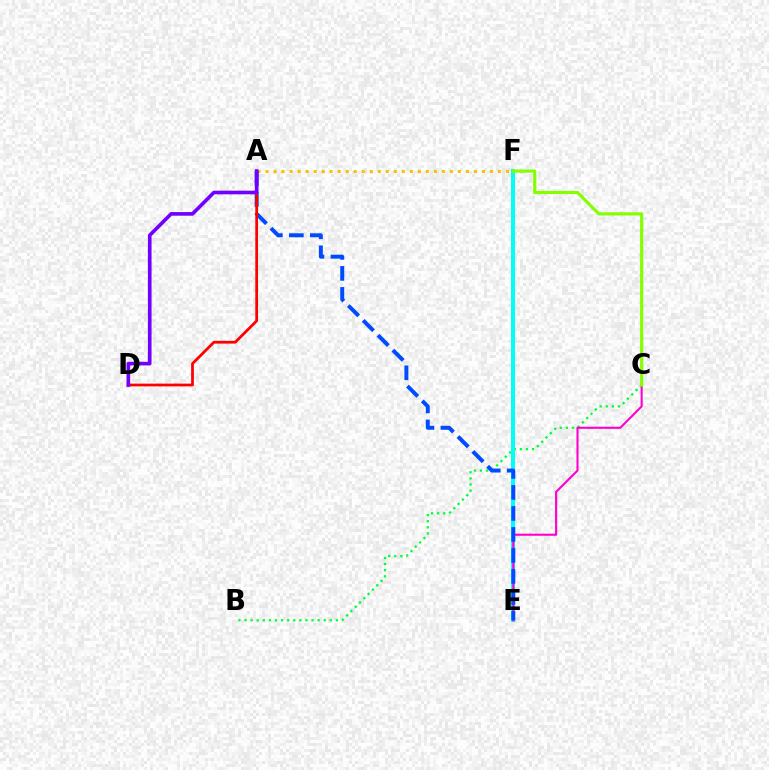{('A', 'F'): [{'color': '#ffbd00', 'line_style': 'dotted', 'thickness': 2.18}], ('B', 'C'): [{'color': '#00ff39', 'line_style': 'dotted', 'thickness': 1.66}], ('E', 'F'): [{'color': '#00fff6', 'line_style': 'solid', 'thickness': 2.86}], ('C', 'E'): [{'color': '#ff00cf', 'line_style': 'solid', 'thickness': 1.52}], ('A', 'E'): [{'color': '#004bff', 'line_style': 'dashed', 'thickness': 2.85}], ('A', 'D'): [{'color': '#ff0000', 'line_style': 'solid', 'thickness': 1.98}, {'color': '#7200ff', 'line_style': 'solid', 'thickness': 2.63}], ('C', 'F'): [{'color': '#84ff00', 'line_style': 'solid', 'thickness': 2.28}]}